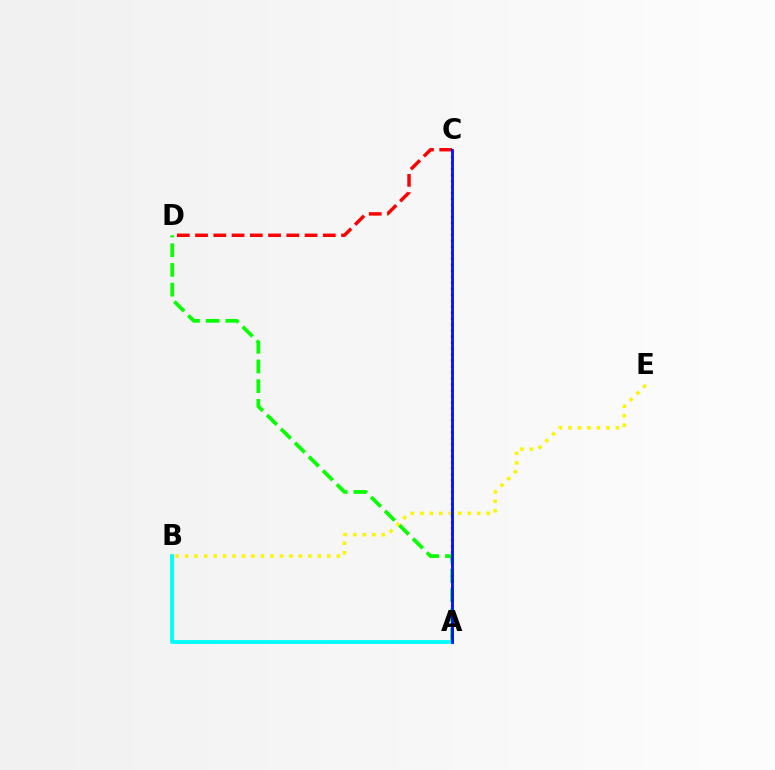{('C', 'D'): [{'color': '#ff0000', 'line_style': 'dashed', 'thickness': 2.48}], ('A', 'D'): [{'color': '#08ff00', 'line_style': 'dashed', 'thickness': 2.67}], ('B', 'E'): [{'color': '#fcf500', 'line_style': 'dotted', 'thickness': 2.58}], ('A', 'B'): [{'color': '#00fff6', 'line_style': 'solid', 'thickness': 2.74}], ('A', 'C'): [{'color': '#ee00ff', 'line_style': 'dotted', 'thickness': 1.63}, {'color': '#0010ff', 'line_style': 'solid', 'thickness': 2.02}]}